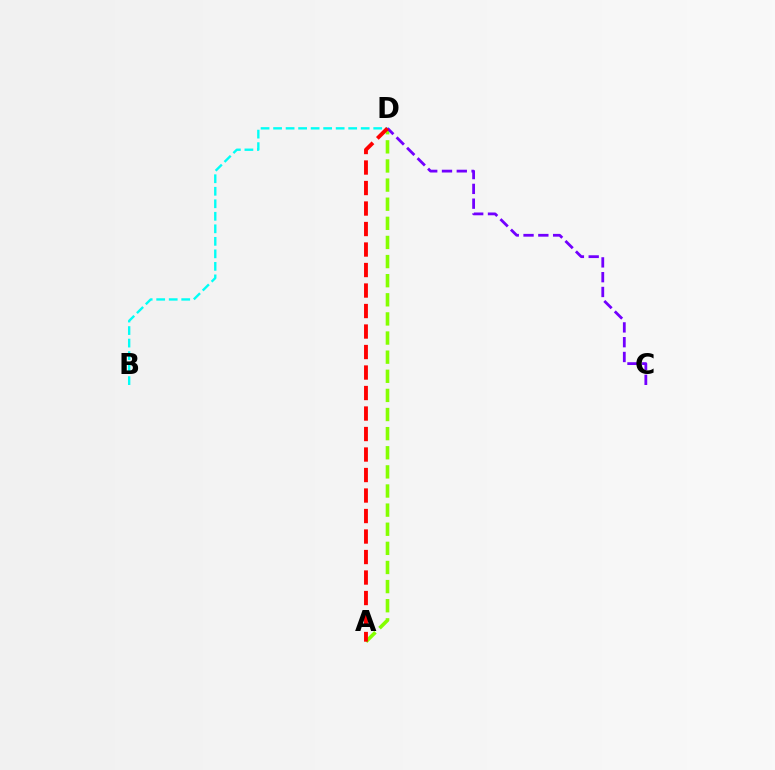{('B', 'D'): [{'color': '#00fff6', 'line_style': 'dashed', 'thickness': 1.7}], ('A', 'D'): [{'color': '#84ff00', 'line_style': 'dashed', 'thickness': 2.6}, {'color': '#ff0000', 'line_style': 'dashed', 'thickness': 2.78}], ('C', 'D'): [{'color': '#7200ff', 'line_style': 'dashed', 'thickness': 2.01}]}